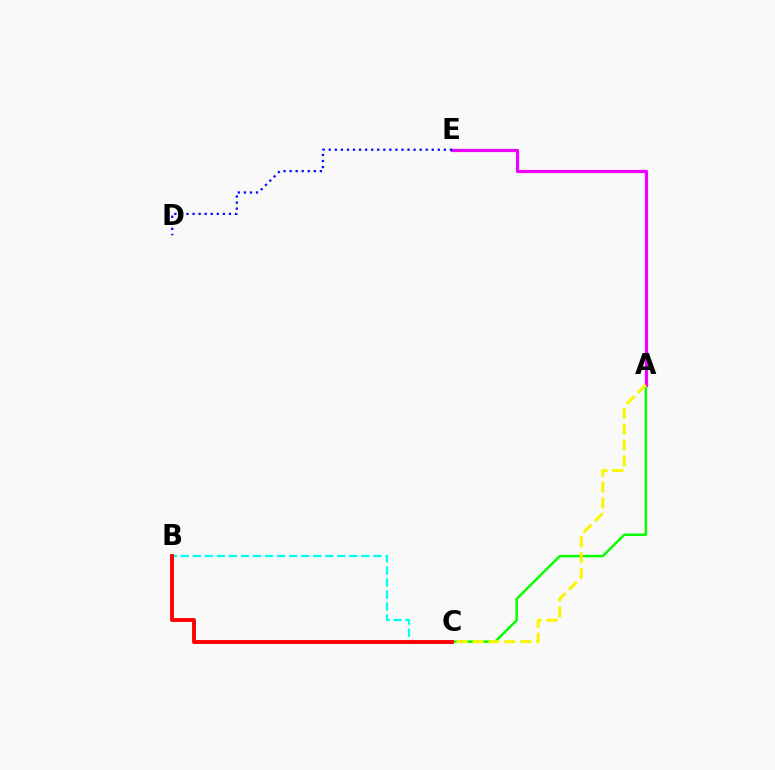{('A', 'C'): [{'color': '#08ff00', 'line_style': 'solid', 'thickness': 1.79}, {'color': '#fcf500', 'line_style': 'dashed', 'thickness': 2.16}], ('A', 'E'): [{'color': '#ee00ff', 'line_style': 'solid', 'thickness': 2.31}], ('B', 'C'): [{'color': '#00fff6', 'line_style': 'dashed', 'thickness': 1.63}, {'color': '#ff0000', 'line_style': 'solid', 'thickness': 2.8}], ('D', 'E'): [{'color': '#0010ff', 'line_style': 'dotted', 'thickness': 1.65}]}